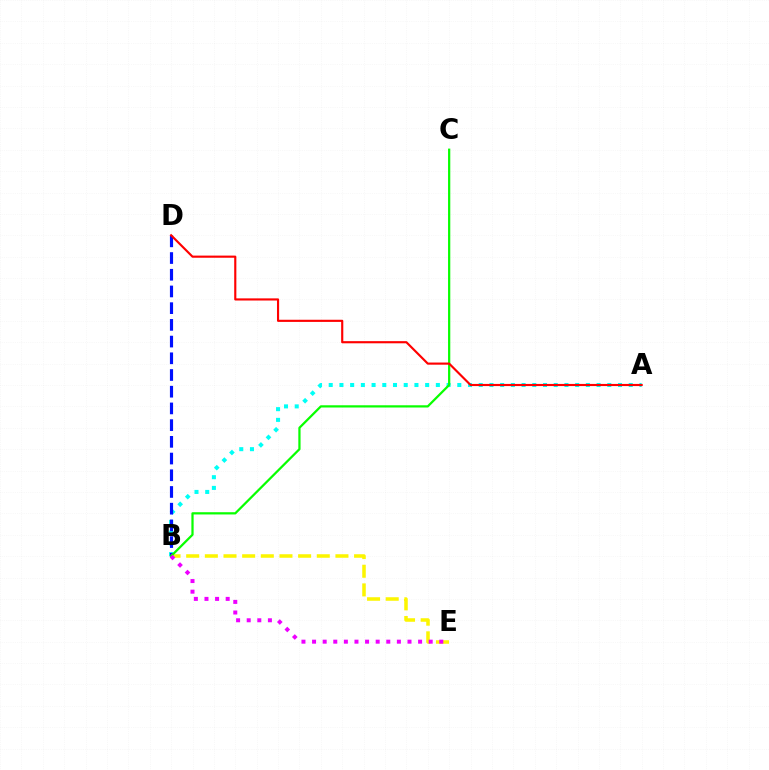{('A', 'B'): [{'color': '#00fff6', 'line_style': 'dotted', 'thickness': 2.91}], ('B', 'D'): [{'color': '#0010ff', 'line_style': 'dashed', 'thickness': 2.27}], ('B', 'E'): [{'color': '#fcf500', 'line_style': 'dashed', 'thickness': 2.53}, {'color': '#ee00ff', 'line_style': 'dotted', 'thickness': 2.88}], ('B', 'C'): [{'color': '#08ff00', 'line_style': 'solid', 'thickness': 1.61}], ('A', 'D'): [{'color': '#ff0000', 'line_style': 'solid', 'thickness': 1.55}]}